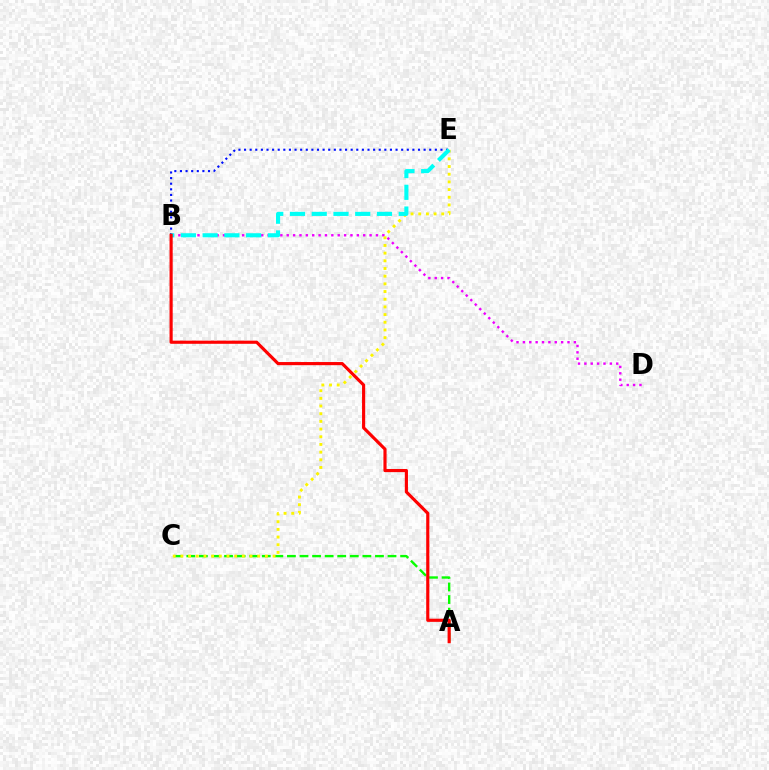{('B', 'E'): [{'color': '#0010ff', 'line_style': 'dotted', 'thickness': 1.52}, {'color': '#00fff6', 'line_style': 'dashed', 'thickness': 2.95}], ('B', 'D'): [{'color': '#ee00ff', 'line_style': 'dotted', 'thickness': 1.73}], ('A', 'C'): [{'color': '#08ff00', 'line_style': 'dashed', 'thickness': 1.71}], ('C', 'E'): [{'color': '#fcf500', 'line_style': 'dotted', 'thickness': 2.09}], ('A', 'B'): [{'color': '#ff0000', 'line_style': 'solid', 'thickness': 2.26}]}